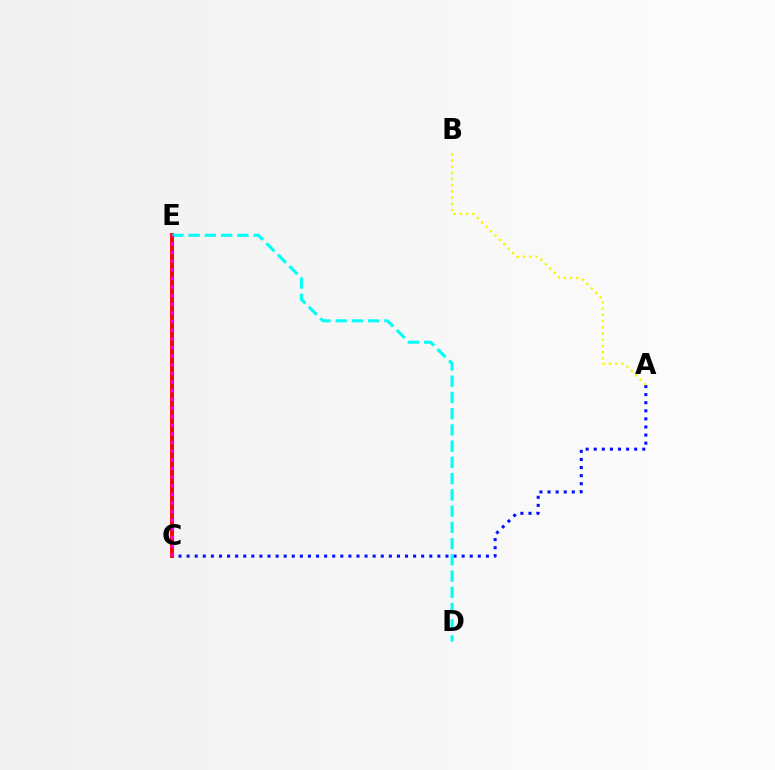{('C', 'E'): [{'color': '#08ff00', 'line_style': 'dashed', 'thickness': 1.95}, {'color': '#ff0000', 'line_style': 'solid', 'thickness': 2.81}, {'color': '#ee00ff', 'line_style': 'dotted', 'thickness': 2.35}], ('A', 'C'): [{'color': '#0010ff', 'line_style': 'dotted', 'thickness': 2.2}], ('D', 'E'): [{'color': '#00fff6', 'line_style': 'dashed', 'thickness': 2.21}], ('A', 'B'): [{'color': '#fcf500', 'line_style': 'dotted', 'thickness': 1.69}]}